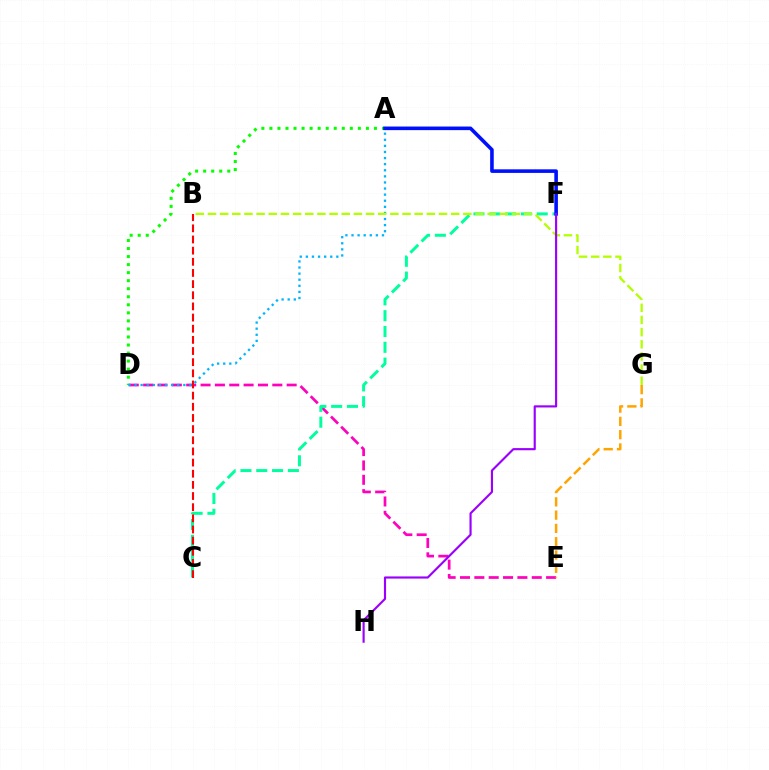{('D', 'E'): [{'color': '#ff00bd', 'line_style': 'dashed', 'thickness': 1.95}], ('A', 'D'): [{'color': '#08ff00', 'line_style': 'dotted', 'thickness': 2.18}, {'color': '#00b5ff', 'line_style': 'dotted', 'thickness': 1.66}], ('C', 'F'): [{'color': '#00ff9d', 'line_style': 'dashed', 'thickness': 2.15}], ('B', 'C'): [{'color': '#ff0000', 'line_style': 'dashed', 'thickness': 1.52}], ('B', 'G'): [{'color': '#b3ff00', 'line_style': 'dashed', 'thickness': 1.65}], ('A', 'F'): [{'color': '#0010ff', 'line_style': 'solid', 'thickness': 2.59}], ('F', 'H'): [{'color': '#9b00ff', 'line_style': 'solid', 'thickness': 1.55}], ('E', 'G'): [{'color': '#ffa500', 'line_style': 'dashed', 'thickness': 1.8}]}